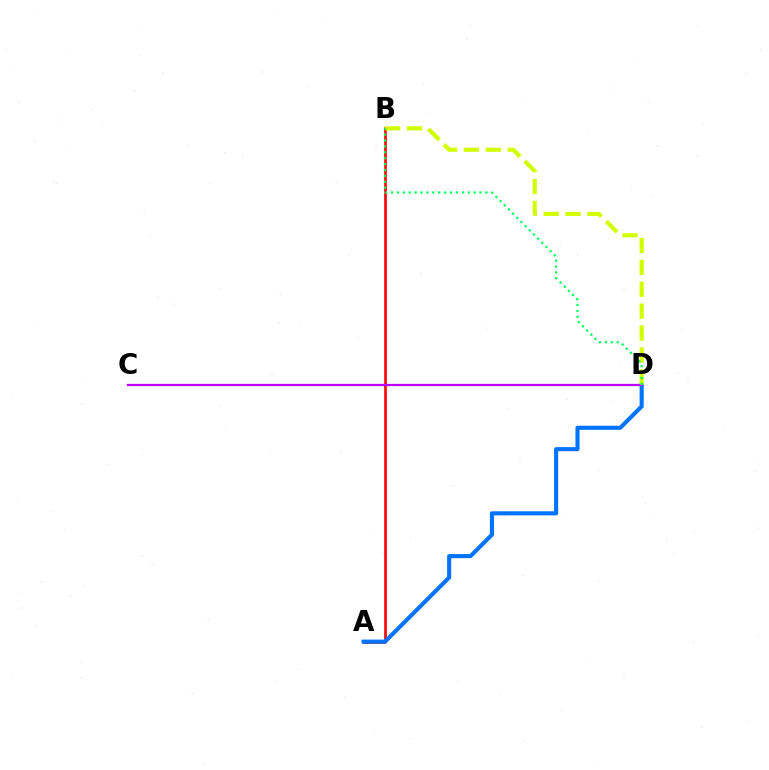{('A', 'B'): [{'color': '#ff0000', 'line_style': 'solid', 'thickness': 1.89}], ('A', 'D'): [{'color': '#0074ff', 'line_style': 'solid', 'thickness': 2.95}], ('C', 'D'): [{'color': '#b900ff', 'line_style': 'solid', 'thickness': 1.62}], ('B', 'D'): [{'color': '#d1ff00', 'line_style': 'dashed', 'thickness': 2.98}, {'color': '#00ff5c', 'line_style': 'dotted', 'thickness': 1.6}]}